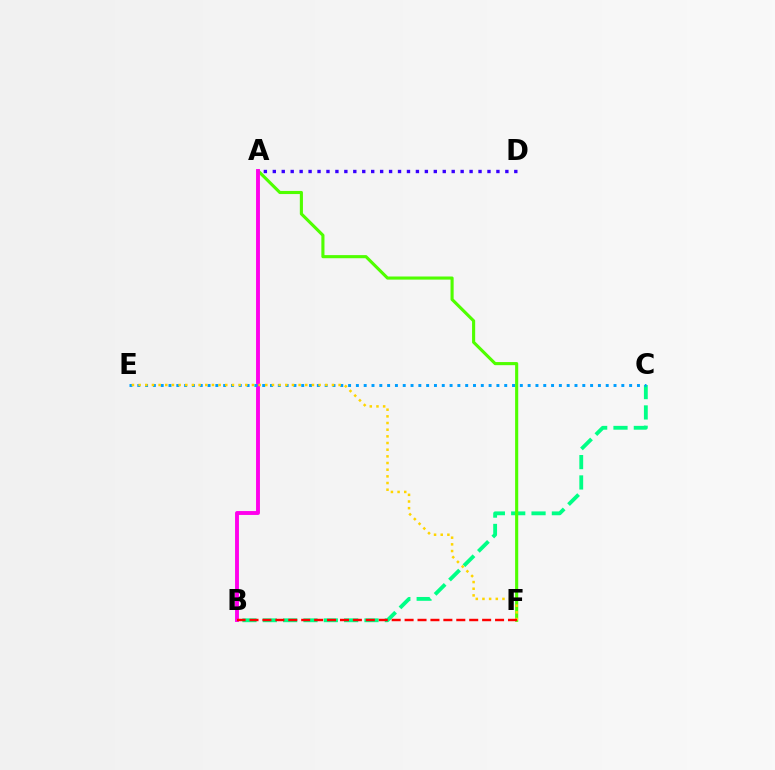{('B', 'C'): [{'color': '#00ff86', 'line_style': 'dashed', 'thickness': 2.76}], ('A', 'F'): [{'color': '#4fff00', 'line_style': 'solid', 'thickness': 2.24}], ('A', 'B'): [{'color': '#ff00ed', 'line_style': 'solid', 'thickness': 2.81}], ('C', 'E'): [{'color': '#009eff', 'line_style': 'dotted', 'thickness': 2.12}], ('E', 'F'): [{'color': '#ffd500', 'line_style': 'dotted', 'thickness': 1.81}], ('B', 'F'): [{'color': '#ff0000', 'line_style': 'dashed', 'thickness': 1.76}], ('A', 'D'): [{'color': '#3700ff', 'line_style': 'dotted', 'thickness': 2.43}]}